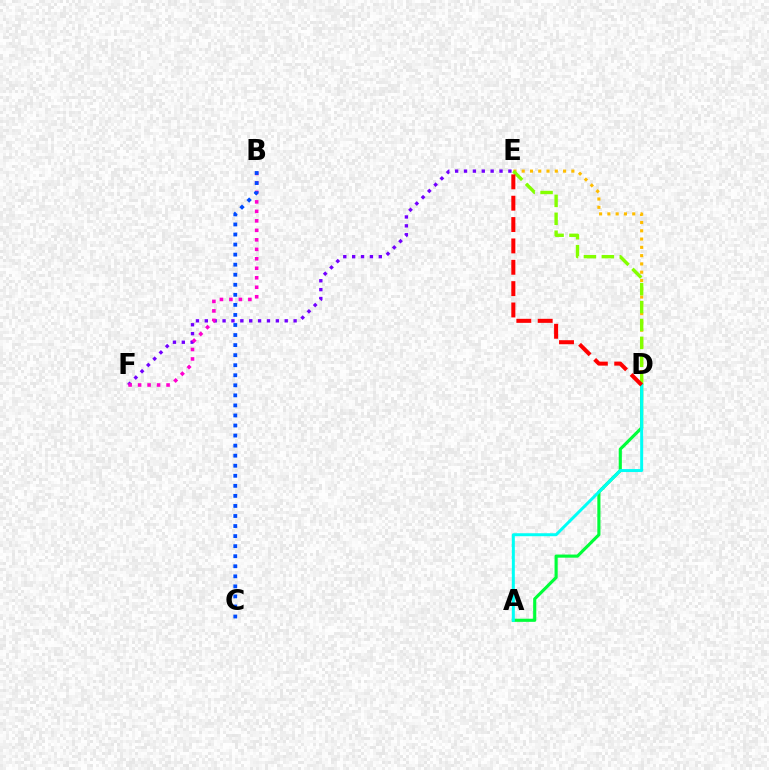{('D', 'E'): [{'color': '#ffbd00', 'line_style': 'dotted', 'thickness': 2.25}, {'color': '#84ff00', 'line_style': 'dashed', 'thickness': 2.43}, {'color': '#ff0000', 'line_style': 'dashed', 'thickness': 2.9}], ('A', 'D'): [{'color': '#00ff39', 'line_style': 'solid', 'thickness': 2.25}, {'color': '#00fff6', 'line_style': 'solid', 'thickness': 2.14}], ('E', 'F'): [{'color': '#7200ff', 'line_style': 'dotted', 'thickness': 2.41}], ('B', 'F'): [{'color': '#ff00cf', 'line_style': 'dotted', 'thickness': 2.58}], ('B', 'C'): [{'color': '#004bff', 'line_style': 'dotted', 'thickness': 2.73}]}